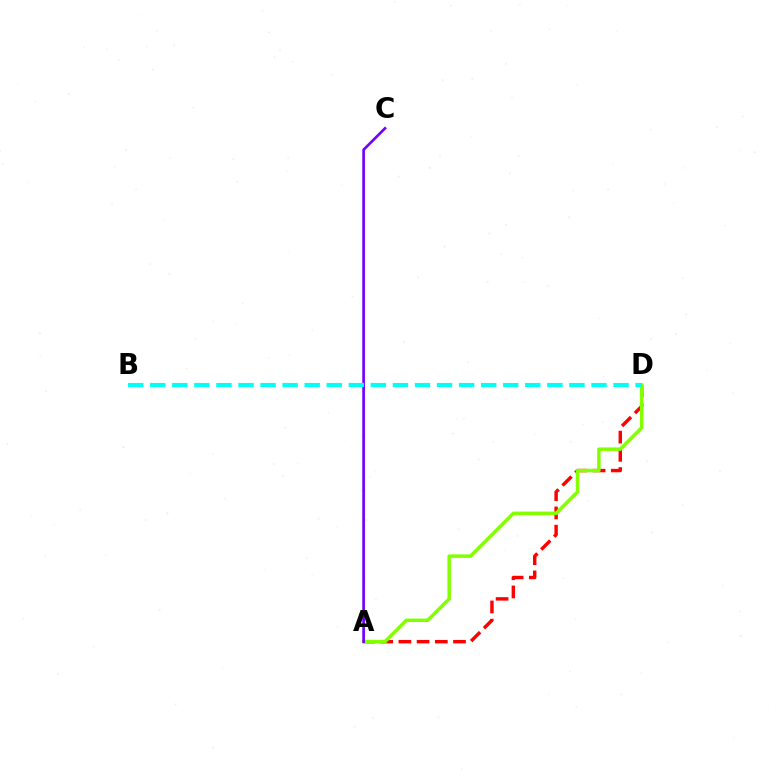{('A', 'D'): [{'color': '#ff0000', 'line_style': 'dashed', 'thickness': 2.47}, {'color': '#84ff00', 'line_style': 'solid', 'thickness': 2.52}], ('A', 'C'): [{'color': '#7200ff', 'line_style': 'solid', 'thickness': 1.93}], ('B', 'D'): [{'color': '#00fff6', 'line_style': 'dashed', 'thickness': 3.0}]}